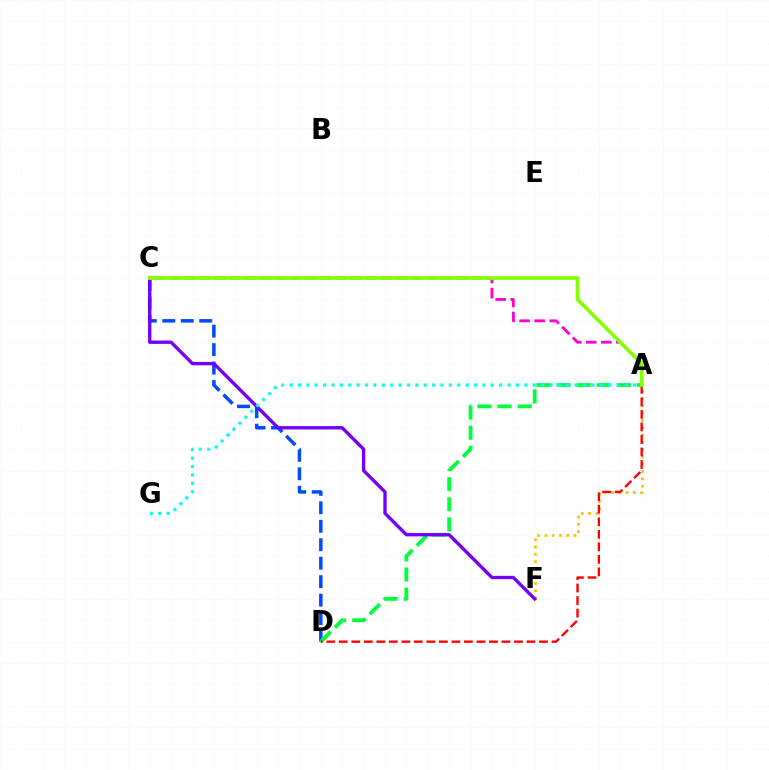{('A', 'F'): [{'color': '#ffbd00', 'line_style': 'dotted', 'thickness': 1.98}], ('C', 'D'): [{'color': '#004bff', 'line_style': 'dashed', 'thickness': 2.51}], ('A', 'D'): [{'color': '#00ff39', 'line_style': 'dashed', 'thickness': 2.73}, {'color': '#ff0000', 'line_style': 'dashed', 'thickness': 1.7}], ('A', 'C'): [{'color': '#ff00cf', 'line_style': 'dashed', 'thickness': 2.05}, {'color': '#84ff00', 'line_style': 'solid', 'thickness': 2.65}], ('C', 'F'): [{'color': '#7200ff', 'line_style': 'solid', 'thickness': 2.41}], ('A', 'G'): [{'color': '#00fff6', 'line_style': 'dotted', 'thickness': 2.28}]}